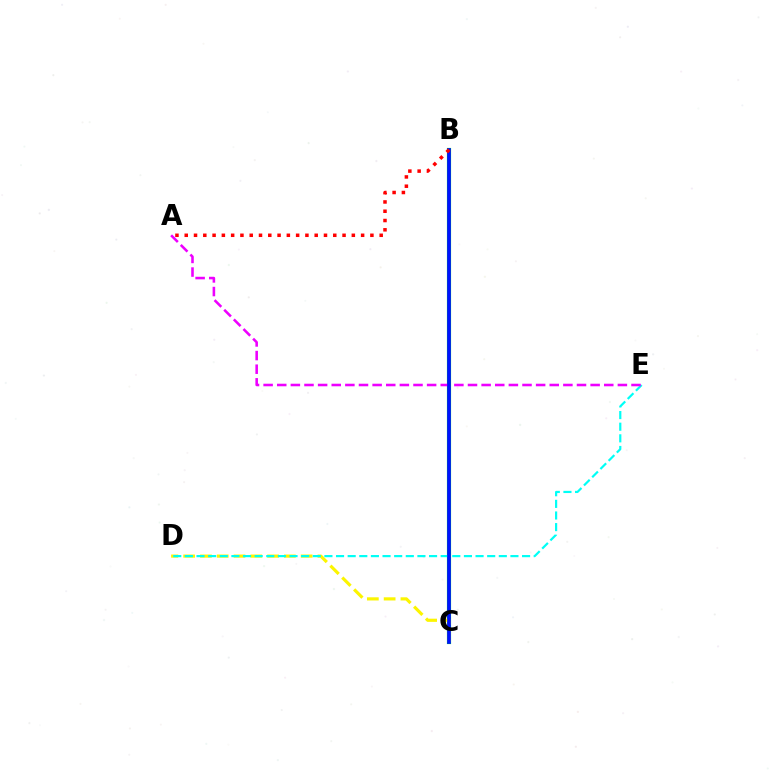{('B', 'C'): [{'color': '#08ff00', 'line_style': 'solid', 'thickness': 2.99}, {'color': '#0010ff', 'line_style': 'solid', 'thickness': 2.68}], ('C', 'D'): [{'color': '#fcf500', 'line_style': 'dashed', 'thickness': 2.28}], ('D', 'E'): [{'color': '#00fff6', 'line_style': 'dashed', 'thickness': 1.58}], ('A', 'E'): [{'color': '#ee00ff', 'line_style': 'dashed', 'thickness': 1.85}], ('A', 'B'): [{'color': '#ff0000', 'line_style': 'dotted', 'thickness': 2.52}]}